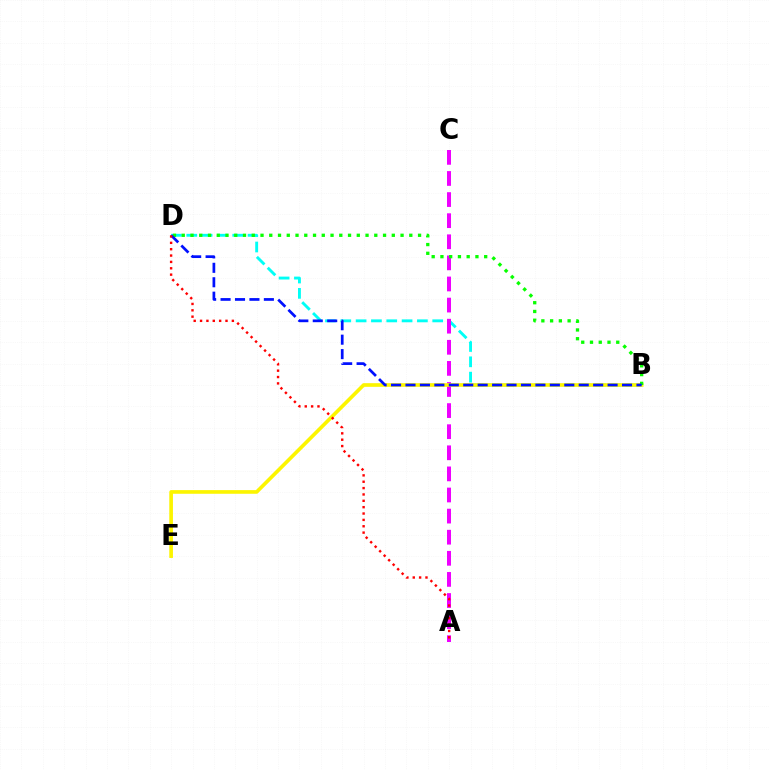{('B', 'D'): [{'color': '#00fff6', 'line_style': 'dashed', 'thickness': 2.08}, {'color': '#08ff00', 'line_style': 'dotted', 'thickness': 2.38}, {'color': '#0010ff', 'line_style': 'dashed', 'thickness': 1.96}], ('A', 'C'): [{'color': '#ee00ff', 'line_style': 'dashed', 'thickness': 2.87}], ('B', 'E'): [{'color': '#fcf500', 'line_style': 'solid', 'thickness': 2.63}], ('A', 'D'): [{'color': '#ff0000', 'line_style': 'dotted', 'thickness': 1.73}]}